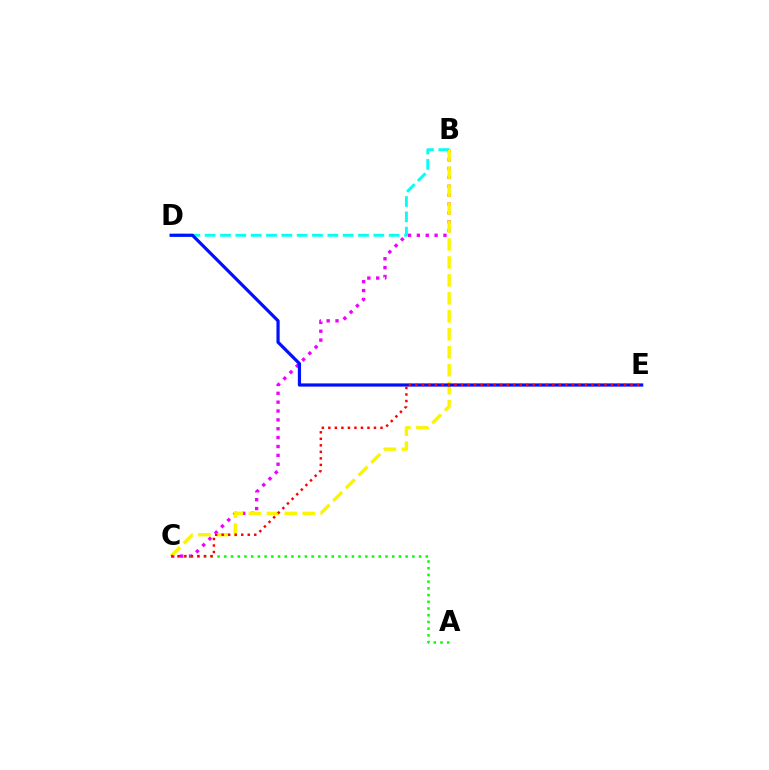{('B', 'D'): [{'color': '#00fff6', 'line_style': 'dashed', 'thickness': 2.08}], ('B', 'C'): [{'color': '#ee00ff', 'line_style': 'dotted', 'thickness': 2.41}, {'color': '#fcf500', 'line_style': 'dashed', 'thickness': 2.44}], ('A', 'C'): [{'color': '#08ff00', 'line_style': 'dotted', 'thickness': 1.82}], ('D', 'E'): [{'color': '#0010ff', 'line_style': 'solid', 'thickness': 2.3}], ('C', 'E'): [{'color': '#ff0000', 'line_style': 'dotted', 'thickness': 1.77}]}